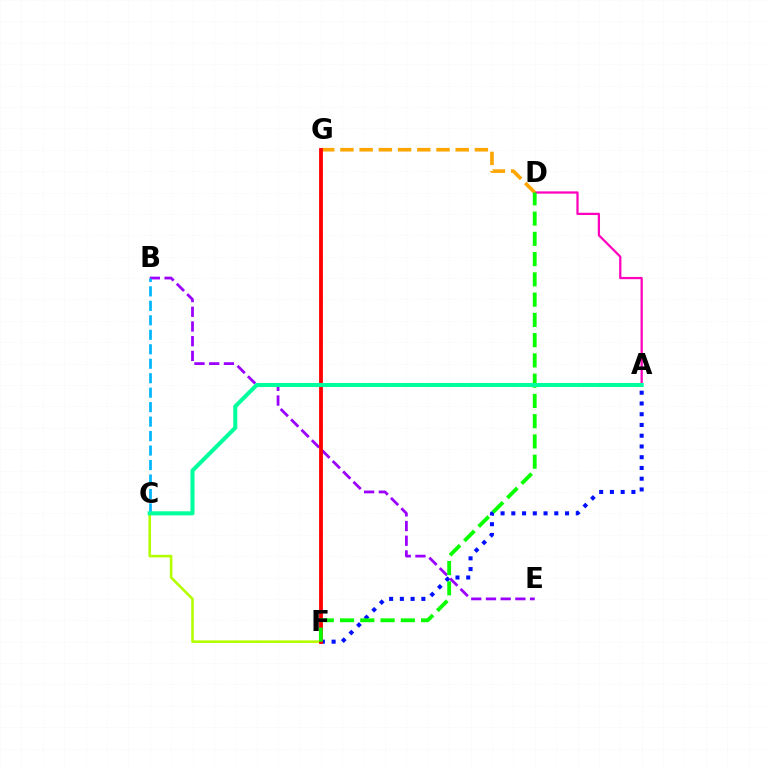{('A', 'D'): [{'color': '#ff00bd', 'line_style': 'solid', 'thickness': 1.62}], ('A', 'F'): [{'color': '#0010ff', 'line_style': 'dotted', 'thickness': 2.92}], ('B', 'E'): [{'color': '#9b00ff', 'line_style': 'dashed', 'thickness': 2.0}], ('C', 'F'): [{'color': '#b3ff00', 'line_style': 'solid', 'thickness': 1.88}], ('D', 'G'): [{'color': '#ffa500', 'line_style': 'dashed', 'thickness': 2.61}], ('F', 'G'): [{'color': '#ff0000', 'line_style': 'solid', 'thickness': 2.75}], ('D', 'F'): [{'color': '#08ff00', 'line_style': 'dashed', 'thickness': 2.75}], ('B', 'C'): [{'color': '#00b5ff', 'line_style': 'dashed', 'thickness': 1.97}], ('A', 'C'): [{'color': '#00ff9d', 'line_style': 'solid', 'thickness': 2.92}]}